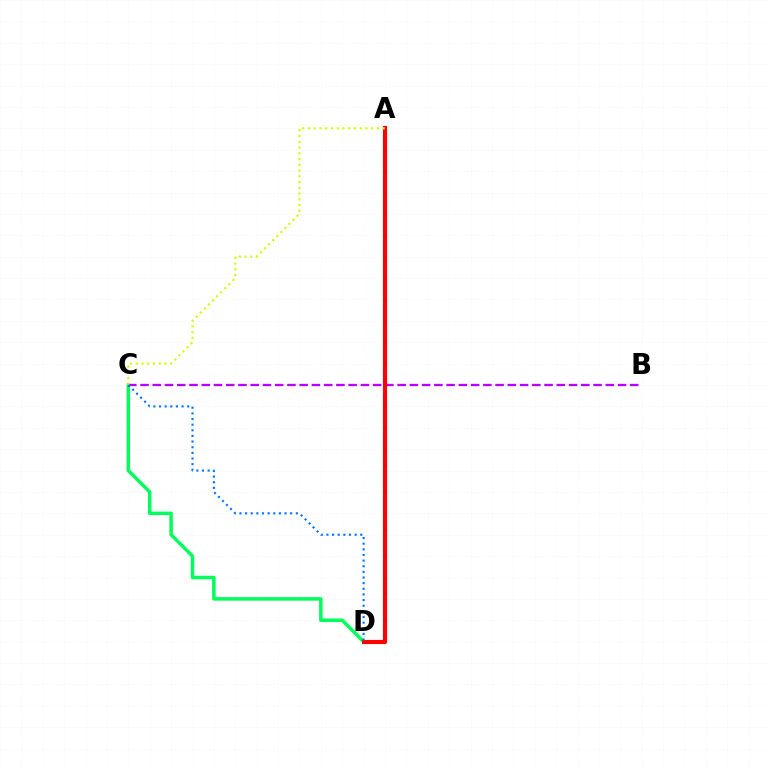{('C', 'D'): [{'color': '#00ff5c', 'line_style': 'solid', 'thickness': 2.5}, {'color': '#0074ff', 'line_style': 'dotted', 'thickness': 1.53}], ('B', 'C'): [{'color': '#b900ff', 'line_style': 'dashed', 'thickness': 1.66}], ('A', 'D'): [{'color': '#ff0000', 'line_style': 'solid', 'thickness': 2.99}], ('A', 'C'): [{'color': '#d1ff00', 'line_style': 'dotted', 'thickness': 1.56}]}